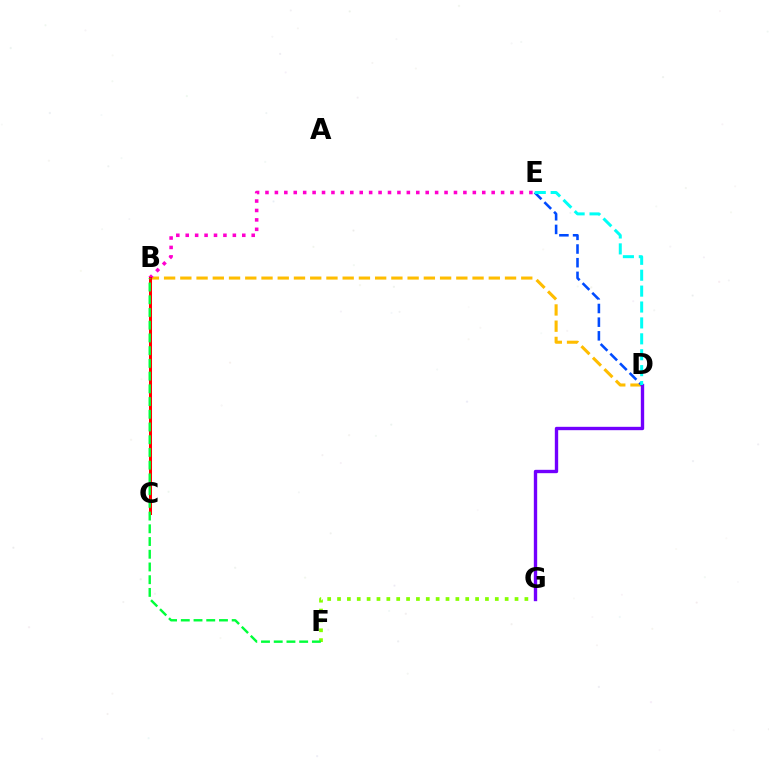{('B', 'D'): [{'color': '#ffbd00', 'line_style': 'dashed', 'thickness': 2.21}], ('F', 'G'): [{'color': '#84ff00', 'line_style': 'dotted', 'thickness': 2.68}], ('D', 'G'): [{'color': '#7200ff', 'line_style': 'solid', 'thickness': 2.42}], ('B', 'E'): [{'color': '#ff00cf', 'line_style': 'dotted', 'thickness': 2.56}], ('B', 'C'): [{'color': '#ff0000', 'line_style': 'solid', 'thickness': 2.17}], ('D', 'E'): [{'color': '#004bff', 'line_style': 'dashed', 'thickness': 1.86}, {'color': '#00fff6', 'line_style': 'dashed', 'thickness': 2.16}], ('B', 'F'): [{'color': '#00ff39', 'line_style': 'dashed', 'thickness': 1.73}]}